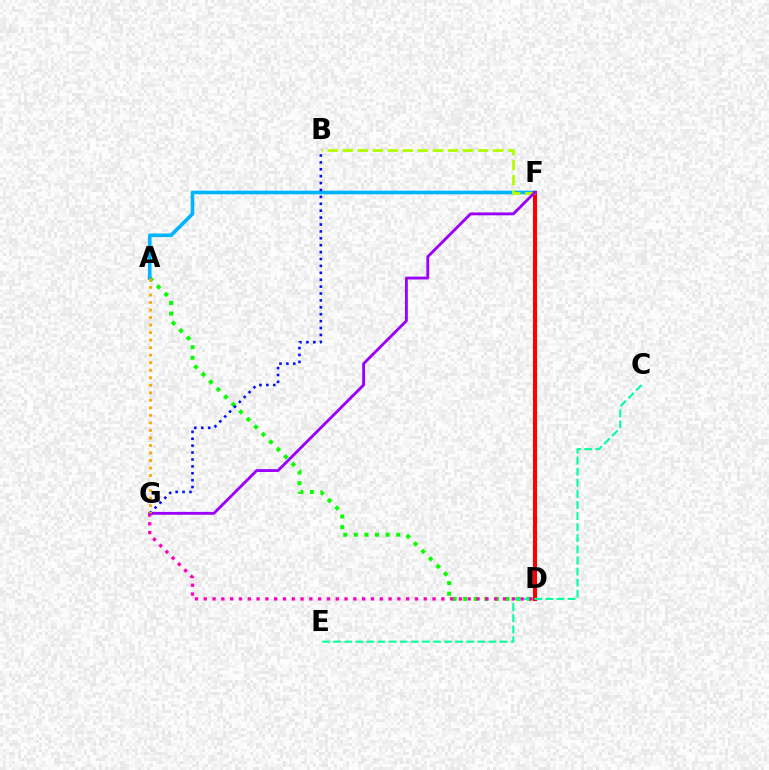{('A', 'D'): [{'color': '#08ff00', 'line_style': 'dotted', 'thickness': 2.88}], ('A', 'F'): [{'color': '#00b5ff', 'line_style': 'solid', 'thickness': 2.61}], ('D', 'F'): [{'color': '#ff0000', 'line_style': 'solid', 'thickness': 2.91}], ('C', 'E'): [{'color': '#00ff9d', 'line_style': 'dashed', 'thickness': 1.51}], ('D', 'G'): [{'color': '#ff00bd', 'line_style': 'dotted', 'thickness': 2.39}], ('B', 'F'): [{'color': '#b3ff00', 'line_style': 'dashed', 'thickness': 2.04}], ('F', 'G'): [{'color': '#9b00ff', 'line_style': 'solid', 'thickness': 2.05}], ('B', 'G'): [{'color': '#0010ff', 'line_style': 'dotted', 'thickness': 1.88}], ('A', 'G'): [{'color': '#ffa500', 'line_style': 'dotted', 'thickness': 2.04}]}